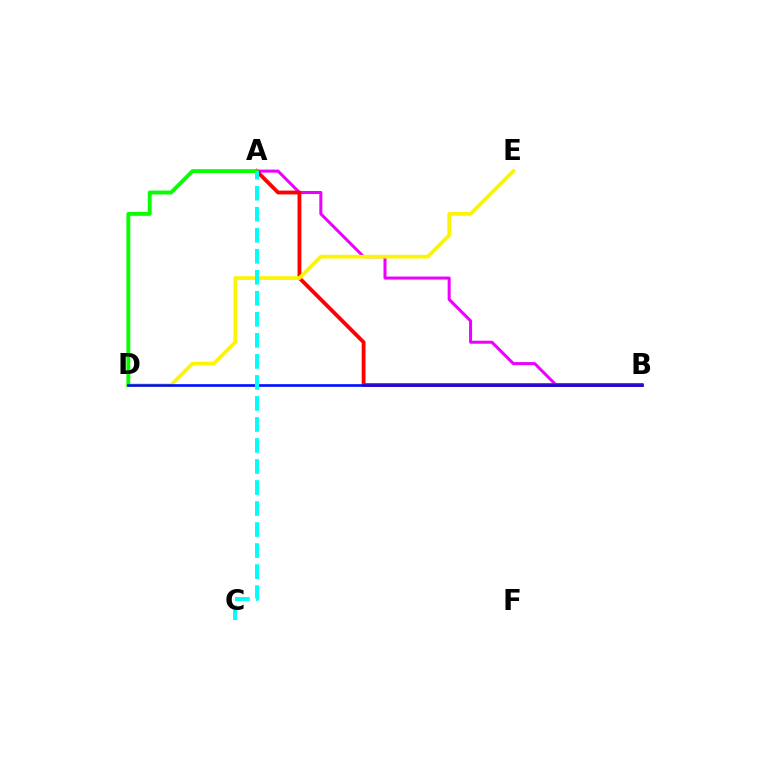{('A', 'B'): [{'color': '#ee00ff', 'line_style': 'solid', 'thickness': 2.18}, {'color': '#ff0000', 'line_style': 'solid', 'thickness': 2.75}], ('D', 'E'): [{'color': '#fcf500', 'line_style': 'solid', 'thickness': 2.67}], ('A', 'D'): [{'color': '#08ff00', 'line_style': 'solid', 'thickness': 2.79}], ('B', 'D'): [{'color': '#0010ff', 'line_style': 'solid', 'thickness': 1.91}], ('A', 'C'): [{'color': '#00fff6', 'line_style': 'dashed', 'thickness': 2.86}]}